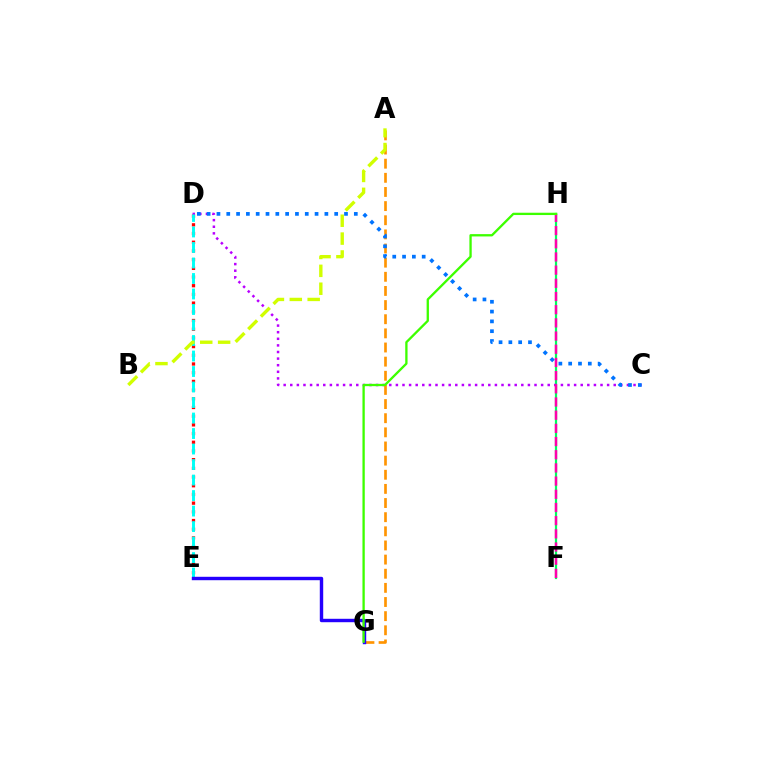{('D', 'E'): [{'color': '#ff0000', 'line_style': 'dotted', 'thickness': 2.36}, {'color': '#00fff6', 'line_style': 'dashed', 'thickness': 2.11}], ('F', 'H'): [{'color': '#00ff5c', 'line_style': 'solid', 'thickness': 1.6}, {'color': '#ff00ac', 'line_style': 'dashed', 'thickness': 1.79}], ('C', 'D'): [{'color': '#b900ff', 'line_style': 'dotted', 'thickness': 1.79}, {'color': '#0074ff', 'line_style': 'dotted', 'thickness': 2.67}], ('A', 'G'): [{'color': '#ff9400', 'line_style': 'dashed', 'thickness': 1.92}], ('E', 'G'): [{'color': '#2500ff', 'line_style': 'solid', 'thickness': 2.46}], ('A', 'B'): [{'color': '#d1ff00', 'line_style': 'dashed', 'thickness': 2.43}], ('G', 'H'): [{'color': '#3dff00', 'line_style': 'solid', 'thickness': 1.67}]}